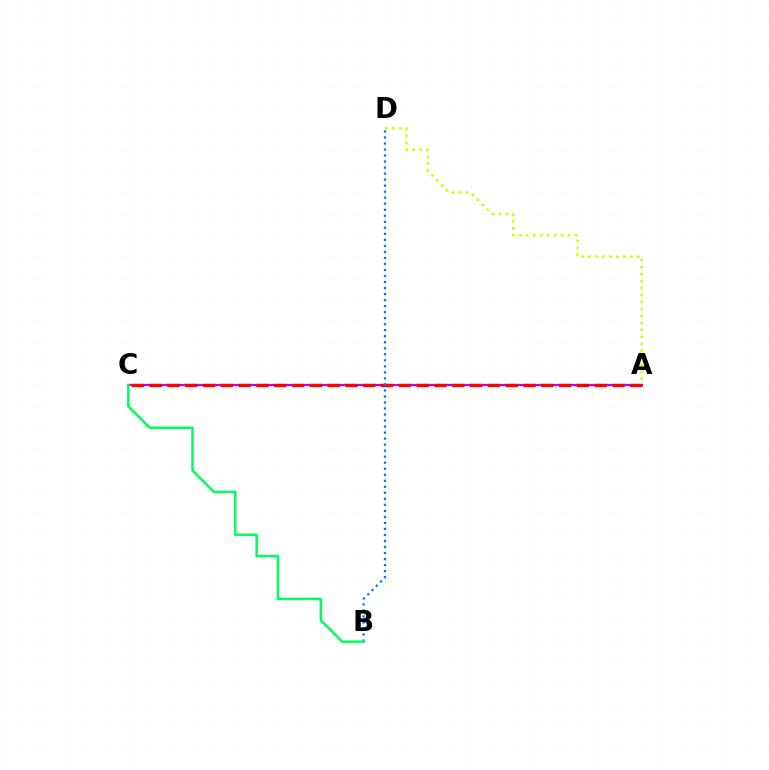{('A', 'D'): [{'color': '#d1ff00', 'line_style': 'dotted', 'thickness': 1.89}], ('A', 'C'): [{'color': '#b900ff', 'line_style': 'solid', 'thickness': 1.56}, {'color': '#ff0000', 'line_style': 'dashed', 'thickness': 2.42}], ('B', 'D'): [{'color': '#0074ff', 'line_style': 'dotted', 'thickness': 1.64}], ('B', 'C'): [{'color': '#00ff5c', 'line_style': 'solid', 'thickness': 1.8}]}